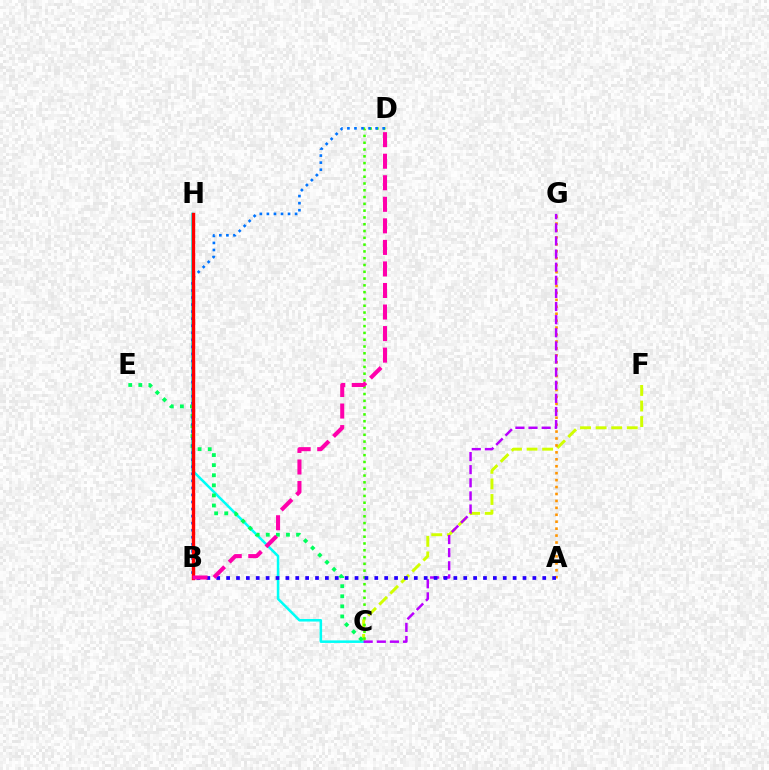{('C', 'F'): [{'color': '#d1ff00', 'line_style': 'dashed', 'thickness': 2.12}], ('A', 'G'): [{'color': '#ff9400', 'line_style': 'dotted', 'thickness': 1.88}], ('C', 'H'): [{'color': '#00fff6', 'line_style': 'solid', 'thickness': 1.83}], ('C', 'E'): [{'color': '#00ff5c', 'line_style': 'dotted', 'thickness': 2.74}], ('C', 'D'): [{'color': '#3dff00', 'line_style': 'dotted', 'thickness': 1.85}], ('B', 'D'): [{'color': '#0074ff', 'line_style': 'dotted', 'thickness': 1.92}, {'color': '#ff00ac', 'line_style': 'dashed', 'thickness': 2.93}], ('B', 'H'): [{'color': '#ff0000', 'line_style': 'solid', 'thickness': 2.44}], ('C', 'G'): [{'color': '#b900ff', 'line_style': 'dashed', 'thickness': 1.78}], ('A', 'B'): [{'color': '#2500ff', 'line_style': 'dotted', 'thickness': 2.68}]}